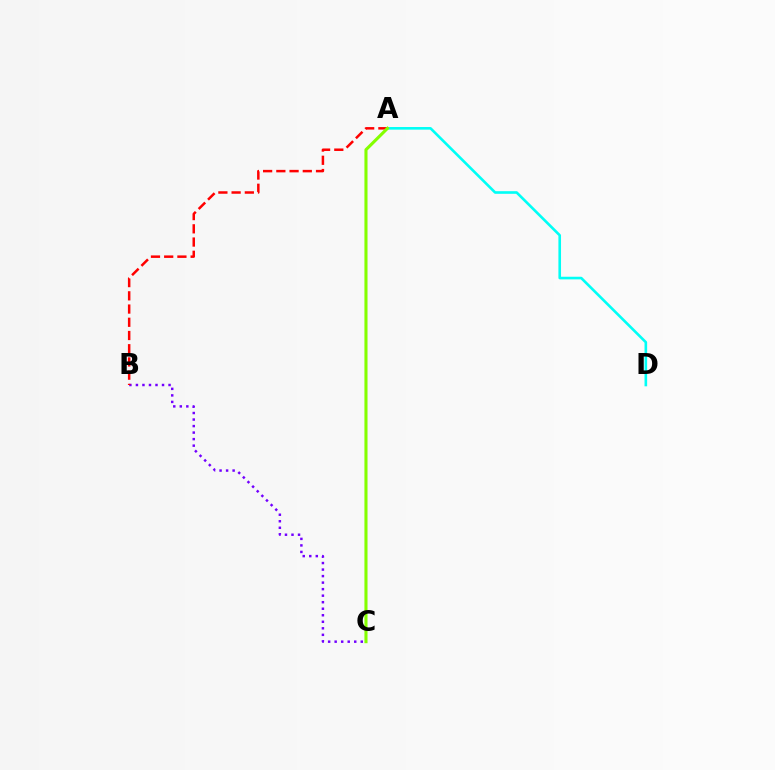{('B', 'C'): [{'color': '#7200ff', 'line_style': 'dotted', 'thickness': 1.77}], ('A', 'D'): [{'color': '#00fff6', 'line_style': 'solid', 'thickness': 1.88}], ('A', 'B'): [{'color': '#ff0000', 'line_style': 'dashed', 'thickness': 1.8}], ('A', 'C'): [{'color': '#84ff00', 'line_style': 'solid', 'thickness': 2.22}]}